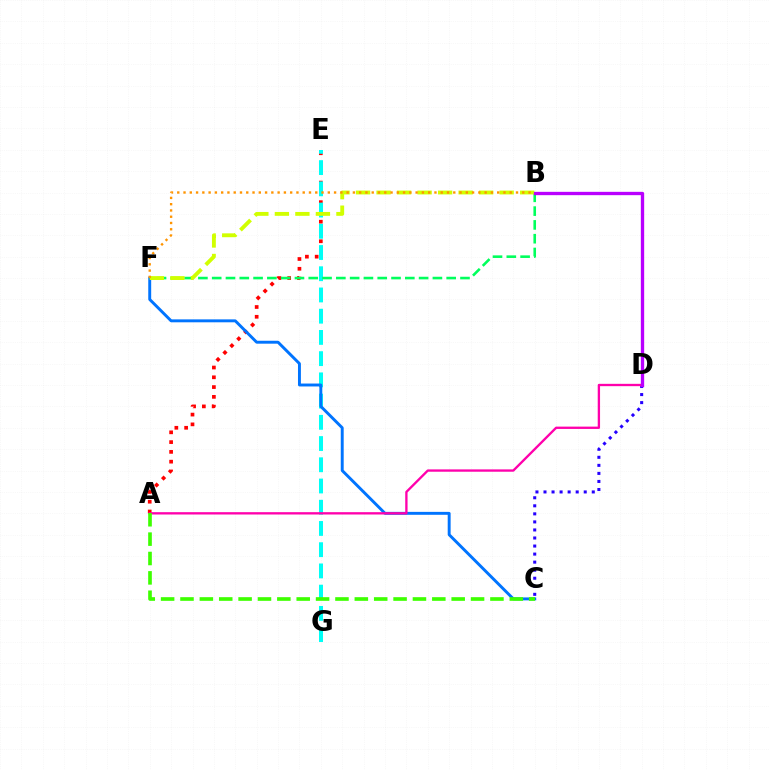{('C', 'D'): [{'color': '#2500ff', 'line_style': 'dotted', 'thickness': 2.19}], ('A', 'E'): [{'color': '#ff0000', 'line_style': 'dotted', 'thickness': 2.66}], ('E', 'G'): [{'color': '#00fff6', 'line_style': 'dashed', 'thickness': 2.88}], ('C', 'F'): [{'color': '#0074ff', 'line_style': 'solid', 'thickness': 2.11}], ('A', 'D'): [{'color': '#ff00ac', 'line_style': 'solid', 'thickness': 1.68}], ('B', 'F'): [{'color': '#00ff5c', 'line_style': 'dashed', 'thickness': 1.87}, {'color': '#d1ff00', 'line_style': 'dashed', 'thickness': 2.79}, {'color': '#ff9400', 'line_style': 'dotted', 'thickness': 1.7}], ('A', 'C'): [{'color': '#3dff00', 'line_style': 'dashed', 'thickness': 2.63}], ('B', 'D'): [{'color': '#b900ff', 'line_style': 'solid', 'thickness': 2.4}]}